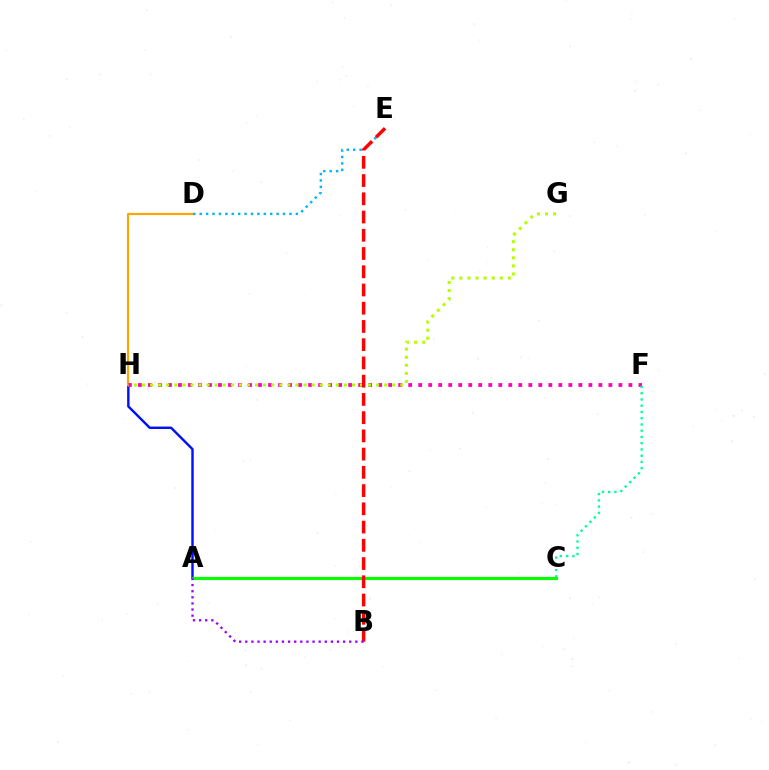{('A', 'H'): [{'color': '#0010ff', 'line_style': 'solid', 'thickness': 1.74}], ('D', 'H'): [{'color': '#ffa500', 'line_style': 'solid', 'thickness': 1.56}], ('F', 'H'): [{'color': '#ff00bd', 'line_style': 'dotted', 'thickness': 2.72}], ('C', 'F'): [{'color': '#00ff9d', 'line_style': 'dotted', 'thickness': 1.7}], ('A', 'C'): [{'color': '#08ff00', 'line_style': 'solid', 'thickness': 2.26}], ('G', 'H'): [{'color': '#b3ff00', 'line_style': 'dotted', 'thickness': 2.19}], ('D', 'E'): [{'color': '#00b5ff', 'line_style': 'dotted', 'thickness': 1.74}], ('B', 'E'): [{'color': '#ff0000', 'line_style': 'dashed', 'thickness': 2.48}], ('A', 'B'): [{'color': '#9b00ff', 'line_style': 'dotted', 'thickness': 1.66}]}